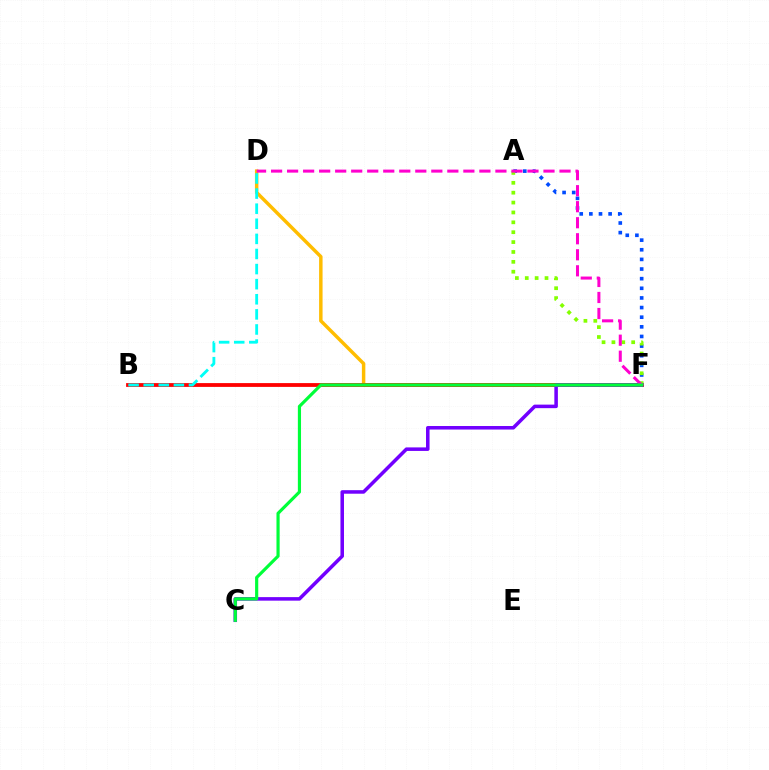{('A', 'F'): [{'color': '#004bff', 'line_style': 'dotted', 'thickness': 2.62}, {'color': '#84ff00', 'line_style': 'dotted', 'thickness': 2.68}], ('D', 'F'): [{'color': '#ffbd00', 'line_style': 'solid', 'thickness': 2.49}, {'color': '#ff00cf', 'line_style': 'dashed', 'thickness': 2.18}], ('B', 'F'): [{'color': '#ff0000', 'line_style': 'solid', 'thickness': 2.74}], ('B', 'D'): [{'color': '#00fff6', 'line_style': 'dashed', 'thickness': 2.05}], ('C', 'F'): [{'color': '#7200ff', 'line_style': 'solid', 'thickness': 2.54}, {'color': '#00ff39', 'line_style': 'solid', 'thickness': 2.28}]}